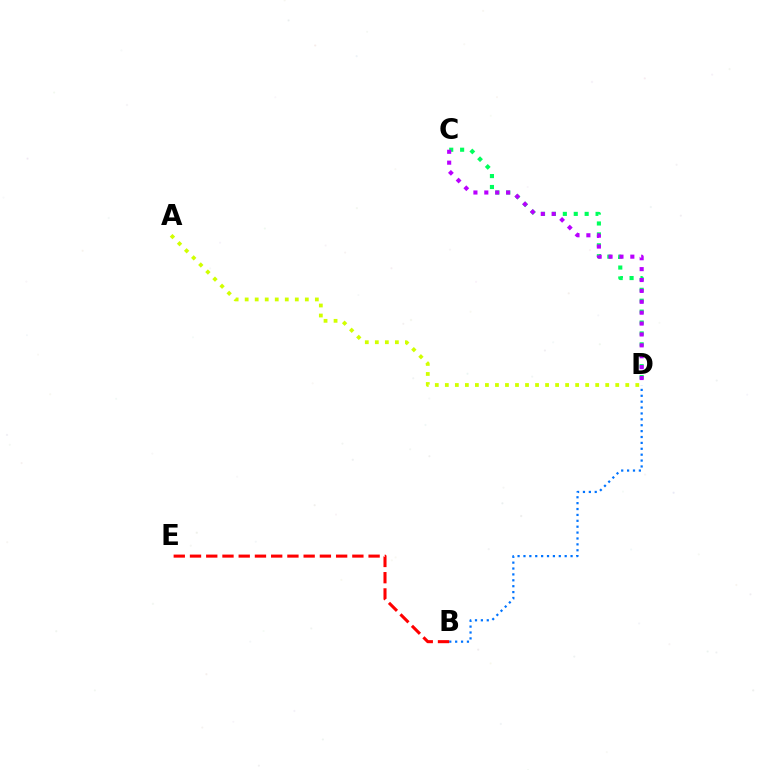{('B', 'D'): [{'color': '#0074ff', 'line_style': 'dotted', 'thickness': 1.6}], ('C', 'D'): [{'color': '#00ff5c', 'line_style': 'dotted', 'thickness': 2.96}, {'color': '#b900ff', 'line_style': 'dotted', 'thickness': 2.96}], ('B', 'E'): [{'color': '#ff0000', 'line_style': 'dashed', 'thickness': 2.21}], ('A', 'D'): [{'color': '#d1ff00', 'line_style': 'dotted', 'thickness': 2.72}]}